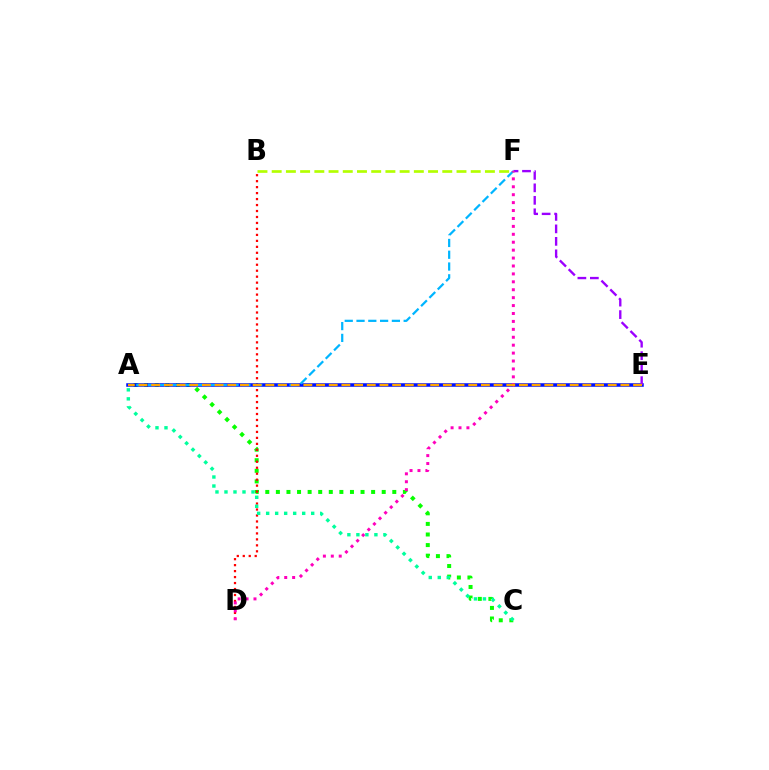{('A', 'C'): [{'color': '#08ff00', 'line_style': 'dotted', 'thickness': 2.88}, {'color': '#00ff9d', 'line_style': 'dotted', 'thickness': 2.45}], ('B', 'D'): [{'color': '#ff0000', 'line_style': 'dotted', 'thickness': 1.62}], ('A', 'E'): [{'color': '#0010ff', 'line_style': 'solid', 'thickness': 2.55}, {'color': '#ffa500', 'line_style': 'dashed', 'thickness': 1.72}], ('E', 'F'): [{'color': '#9b00ff', 'line_style': 'dashed', 'thickness': 1.7}], ('A', 'F'): [{'color': '#00b5ff', 'line_style': 'dashed', 'thickness': 1.6}], ('D', 'F'): [{'color': '#ff00bd', 'line_style': 'dotted', 'thickness': 2.15}], ('B', 'F'): [{'color': '#b3ff00', 'line_style': 'dashed', 'thickness': 1.93}]}